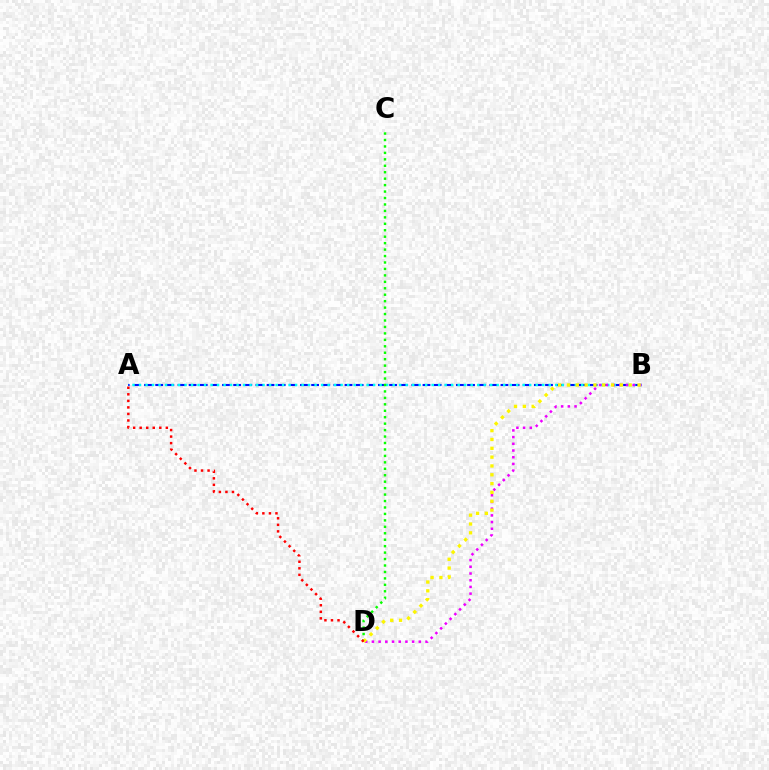{('A', 'B'): [{'color': '#0010ff', 'line_style': 'dashed', 'thickness': 1.51}, {'color': '#00fff6', 'line_style': 'dotted', 'thickness': 1.77}], ('B', 'D'): [{'color': '#ee00ff', 'line_style': 'dotted', 'thickness': 1.82}, {'color': '#fcf500', 'line_style': 'dotted', 'thickness': 2.4}], ('C', 'D'): [{'color': '#08ff00', 'line_style': 'dotted', 'thickness': 1.75}], ('A', 'D'): [{'color': '#ff0000', 'line_style': 'dotted', 'thickness': 1.78}]}